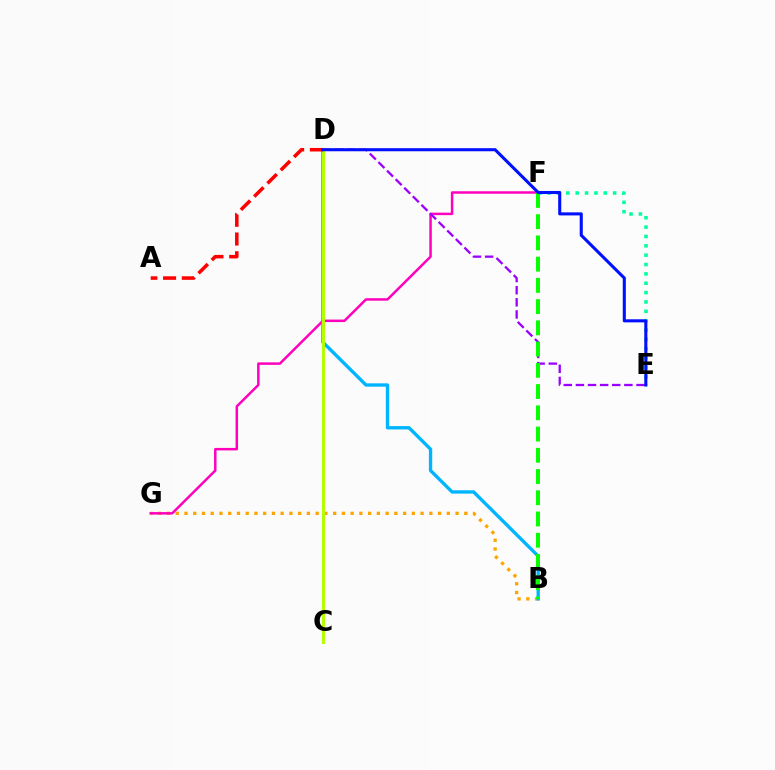{('B', 'G'): [{'color': '#ffa500', 'line_style': 'dotted', 'thickness': 2.38}], ('E', 'F'): [{'color': '#00ff9d', 'line_style': 'dotted', 'thickness': 2.54}], ('F', 'G'): [{'color': '#ff00bd', 'line_style': 'solid', 'thickness': 1.79}], ('D', 'E'): [{'color': '#9b00ff', 'line_style': 'dashed', 'thickness': 1.65}, {'color': '#0010ff', 'line_style': 'solid', 'thickness': 2.22}], ('B', 'D'): [{'color': '#00b5ff', 'line_style': 'solid', 'thickness': 2.41}], ('C', 'D'): [{'color': '#b3ff00', 'line_style': 'solid', 'thickness': 2.18}], ('B', 'F'): [{'color': '#08ff00', 'line_style': 'dashed', 'thickness': 2.89}], ('A', 'D'): [{'color': '#ff0000', 'line_style': 'dashed', 'thickness': 2.55}]}